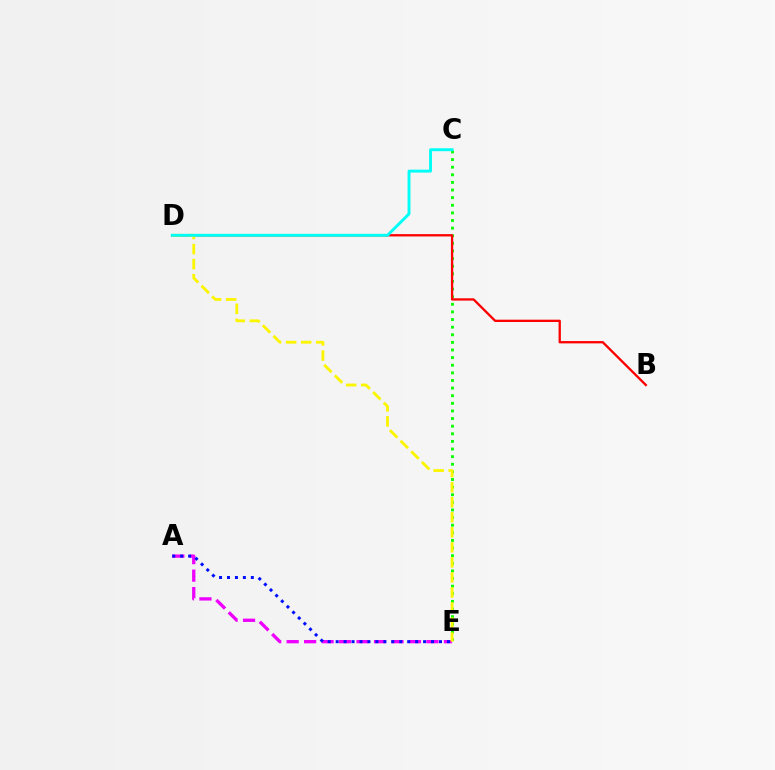{('C', 'E'): [{'color': '#08ff00', 'line_style': 'dotted', 'thickness': 2.07}], ('A', 'E'): [{'color': '#ee00ff', 'line_style': 'dashed', 'thickness': 2.37}, {'color': '#0010ff', 'line_style': 'dotted', 'thickness': 2.16}], ('B', 'D'): [{'color': '#ff0000', 'line_style': 'solid', 'thickness': 1.67}], ('D', 'E'): [{'color': '#fcf500', 'line_style': 'dashed', 'thickness': 2.04}], ('C', 'D'): [{'color': '#00fff6', 'line_style': 'solid', 'thickness': 2.09}]}